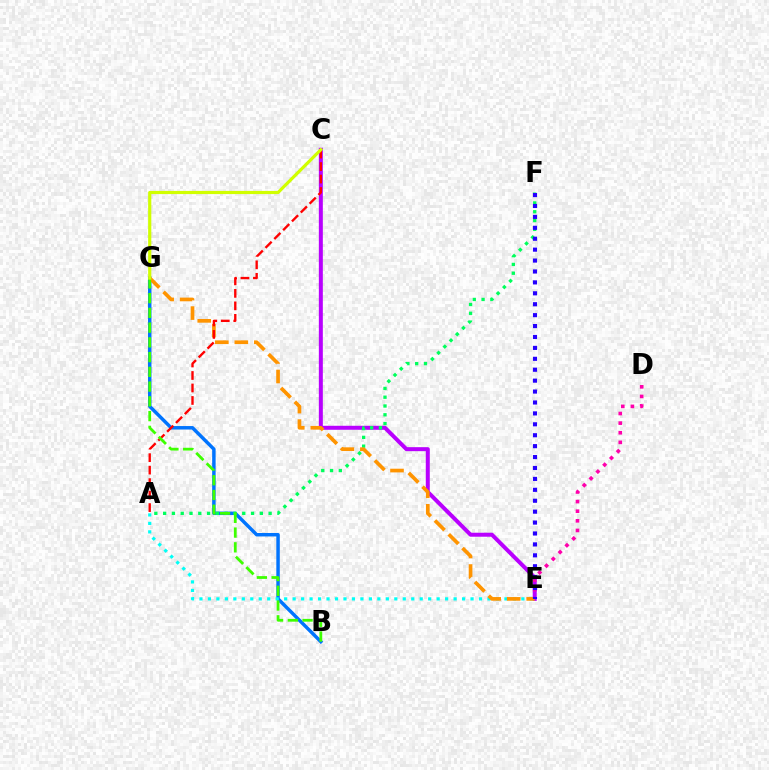{('C', 'E'): [{'color': '#b900ff', 'line_style': 'solid', 'thickness': 2.88}], ('B', 'G'): [{'color': '#0074ff', 'line_style': 'solid', 'thickness': 2.5}, {'color': '#3dff00', 'line_style': 'dashed', 'thickness': 2.0}], ('A', 'F'): [{'color': '#00ff5c', 'line_style': 'dotted', 'thickness': 2.39}], ('A', 'E'): [{'color': '#00fff6', 'line_style': 'dotted', 'thickness': 2.3}], ('E', 'G'): [{'color': '#ff9400', 'line_style': 'dashed', 'thickness': 2.65}], ('D', 'E'): [{'color': '#ff00ac', 'line_style': 'dotted', 'thickness': 2.61}], ('A', 'C'): [{'color': '#ff0000', 'line_style': 'dashed', 'thickness': 1.7}], ('C', 'G'): [{'color': '#d1ff00', 'line_style': 'solid', 'thickness': 2.28}], ('E', 'F'): [{'color': '#2500ff', 'line_style': 'dotted', 'thickness': 2.97}]}